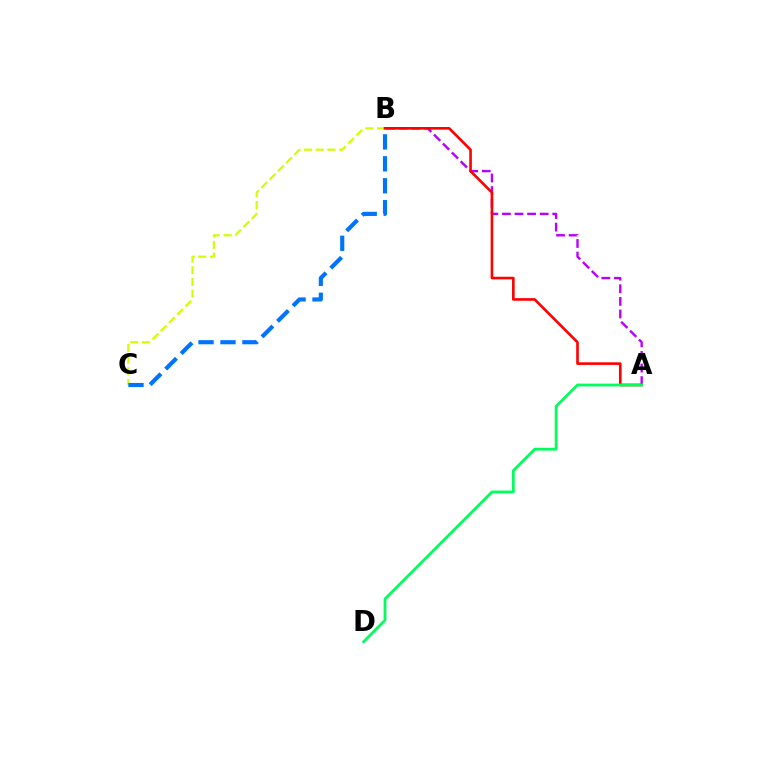{('B', 'C'): [{'color': '#d1ff00', 'line_style': 'dashed', 'thickness': 1.59}, {'color': '#0074ff', 'line_style': 'dashed', 'thickness': 2.98}], ('A', 'B'): [{'color': '#b900ff', 'line_style': 'dashed', 'thickness': 1.71}, {'color': '#ff0000', 'line_style': 'solid', 'thickness': 1.89}], ('A', 'D'): [{'color': '#00ff5c', 'line_style': 'solid', 'thickness': 2.01}]}